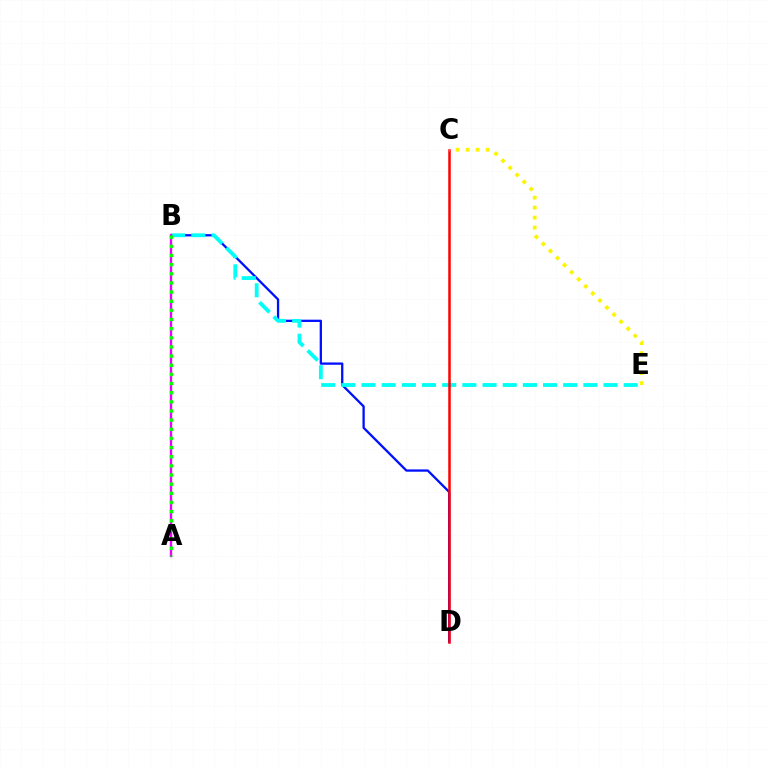{('B', 'D'): [{'color': '#0010ff', 'line_style': 'solid', 'thickness': 1.65}], ('B', 'E'): [{'color': '#00fff6', 'line_style': 'dashed', 'thickness': 2.74}], ('A', 'B'): [{'color': '#ee00ff', 'line_style': 'solid', 'thickness': 1.71}, {'color': '#08ff00', 'line_style': 'dotted', 'thickness': 2.49}], ('C', 'D'): [{'color': '#ff0000', 'line_style': 'solid', 'thickness': 1.81}], ('C', 'E'): [{'color': '#fcf500', 'line_style': 'dotted', 'thickness': 2.71}]}